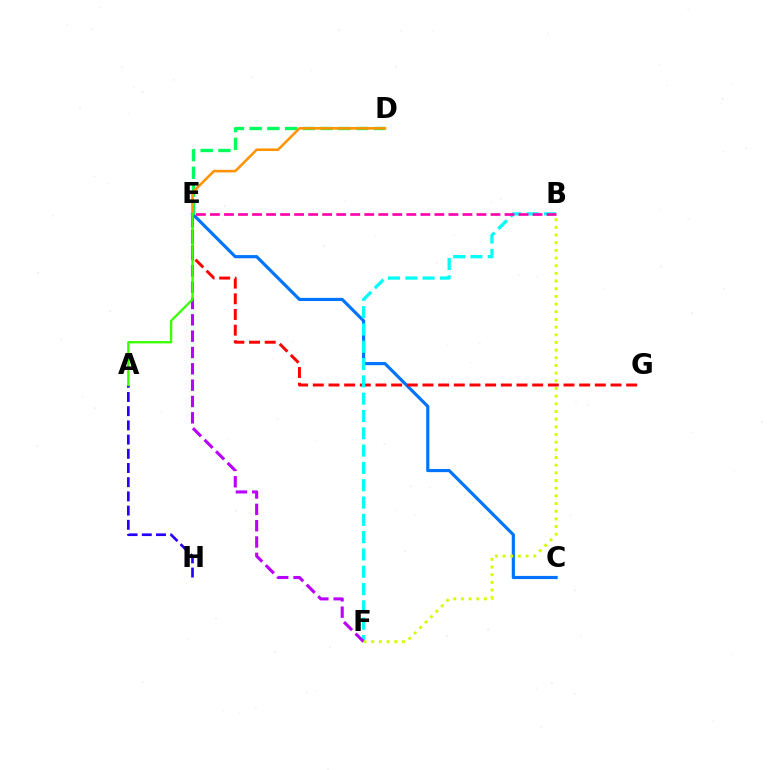{('C', 'E'): [{'color': '#0074ff', 'line_style': 'solid', 'thickness': 2.28}], ('E', 'G'): [{'color': '#ff0000', 'line_style': 'dashed', 'thickness': 2.13}], ('D', 'E'): [{'color': '#00ff5c', 'line_style': 'dashed', 'thickness': 2.41}, {'color': '#ff9400', 'line_style': 'solid', 'thickness': 1.85}], ('B', 'F'): [{'color': '#00fff6', 'line_style': 'dashed', 'thickness': 2.35}, {'color': '#d1ff00', 'line_style': 'dotted', 'thickness': 2.08}], ('B', 'E'): [{'color': '#ff00ac', 'line_style': 'dashed', 'thickness': 1.91}], ('E', 'F'): [{'color': '#b900ff', 'line_style': 'dashed', 'thickness': 2.22}], ('A', 'H'): [{'color': '#2500ff', 'line_style': 'dashed', 'thickness': 1.93}], ('A', 'E'): [{'color': '#3dff00', 'line_style': 'solid', 'thickness': 1.69}]}